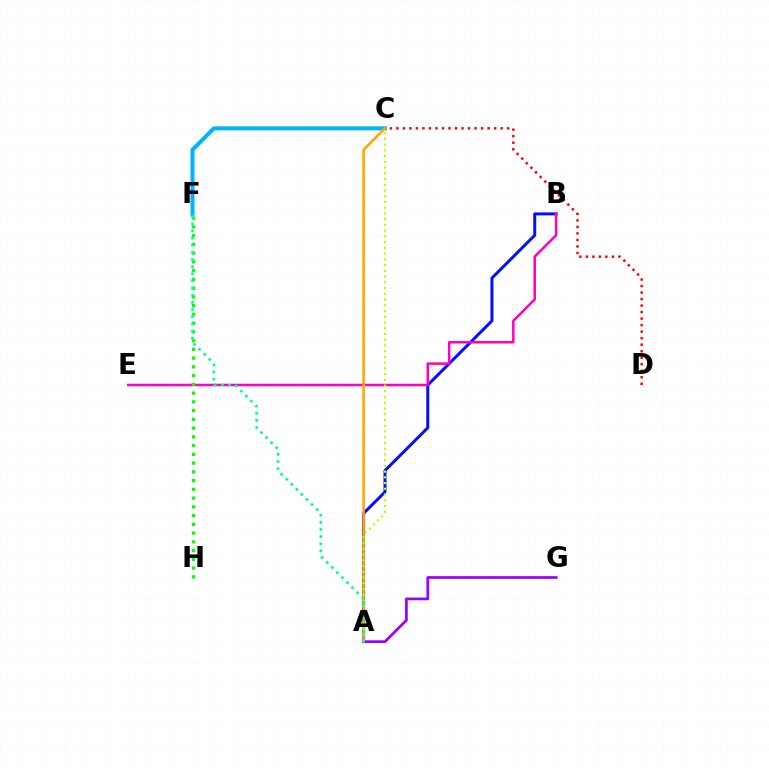{('C', 'D'): [{'color': '#ff0000', 'line_style': 'dotted', 'thickness': 1.77}], ('A', 'G'): [{'color': '#9b00ff', 'line_style': 'solid', 'thickness': 1.97}], ('A', 'B'): [{'color': '#0010ff', 'line_style': 'solid', 'thickness': 2.15}], ('B', 'E'): [{'color': '#ff00bd', 'line_style': 'solid', 'thickness': 1.81}], ('C', 'F'): [{'color': '#00b5ff', 'line_style': 'solid', 'thickness': 2.89}], ('A', 'C'): [{'color': '#ffa500', 'line_style': 'solid', 'thickness': 1.82}, {'color': '#b3ff00', 'line_style': 'dotted', 'thickness': 1.56}], ('F', 'H'): [{'color': '#08ff00', 'line_style': 'dotted', 'thickness': 2.38}], ('A', 'F'): [{'color': '#00ff9d', 'line_style': 'dotted', 'thickness': 1.94}]}